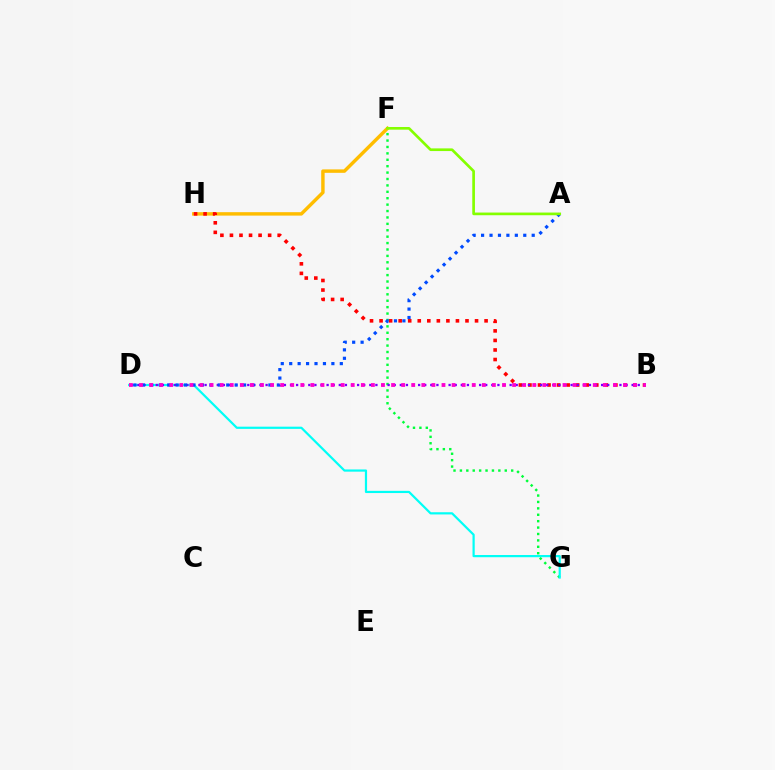{('F', 'G'): [{'color': '#00ff39', 'line_style': 'dotted', 'thickness': 1.74}], ('F', 'H'): [{'color': '#ffbd00', 'line_style': 'solid', 'thickness': 2.47}], ('D', 'G'): [{'color': '#00fff6', 'line_style': 'solid', 'thickness': 1.59}], ('B', 'H'): [{'color': '#ff0000', 'line_style': 'dotted', 'thickness': 2.59}], ('B', 'D'): [{'color': '#7200ff', 'line_style': 'dotted', 'thickness': 1.66}, {'color': '#ff00cf', 'line_style': 'dotted', 'thickness': 2.74}], ('A', 'D'): [{'color': '#004bff', 'line_style': 'dotted', 'thickness': 2.29}], ('A', 'F'): [{'color': '#84ff00', 'line_style': 'solid', 'thickness': 1.92}]}